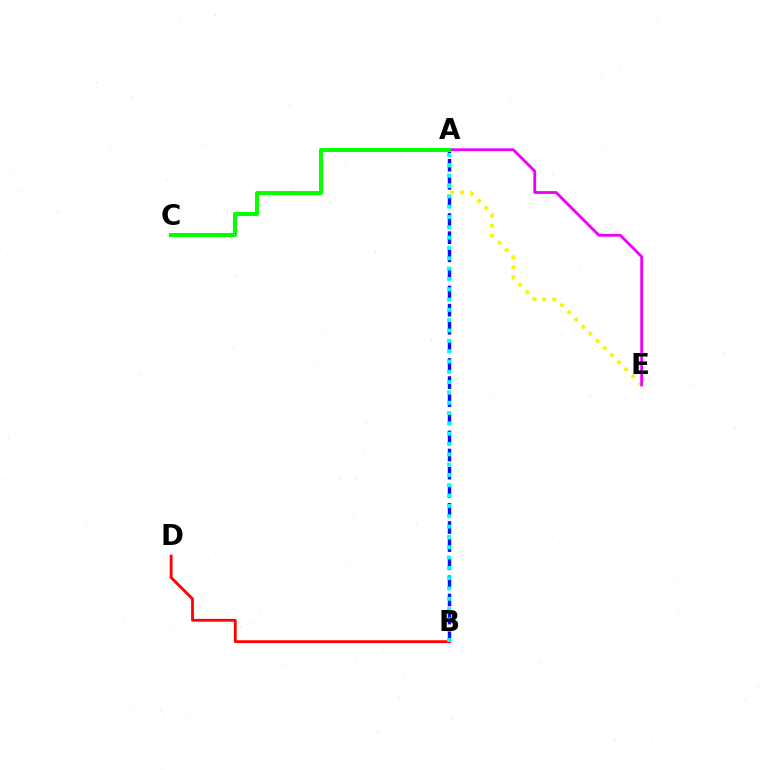{('A', 'B'): [{'color': '#0010ff', 'line_style': 'dashed', 'thickness': 2.46}, {'color': '#00fff6', 'line_style': 'dotted', 'thickness': 2.8}], ('A', 'E'): [{'color': '#fcf500', 'line_style': 'dotted', 'thickness': 2.74}, {'color': '#ee00ff', 'line_style': 'solid', 'thickness': 2.02}], ('B', 'D'): [{'color': '#ff0000', 'line_style': 'solid', 'thickness': 2.01}], ('A', 'C'): [{'color': '#08ff00', 'line_style': 'solid', 'thickness': 2.9}]}